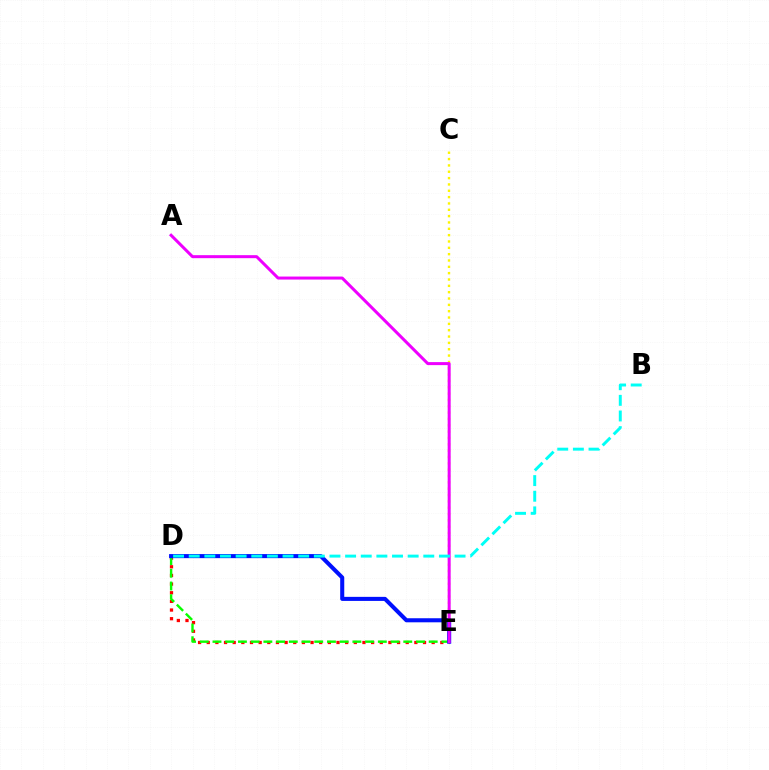{('C', 'E'): [{'color': '#fcf500', 'line_style': 'dotted', 'thickness': 1.72}], ('D', 'E'): [{'color': '#ff0000', 'line_style': 'dotted', 'thickness': 2.35}, {'color': '#08ff00', 'line_style': 'dashed', 'thickness': 1.73}, {'color': '#0010ff', 'line_style': 'solid', 'thickness': 2.92}], ('A', 'E'): [{'color': '#ee00ff', 'line_style': 'solid', 'thickness': 2.17}], ('B', 'D'): [{'color': '#00fff6', 'line_style': 'dashed', 'thickness': 2.12}]}